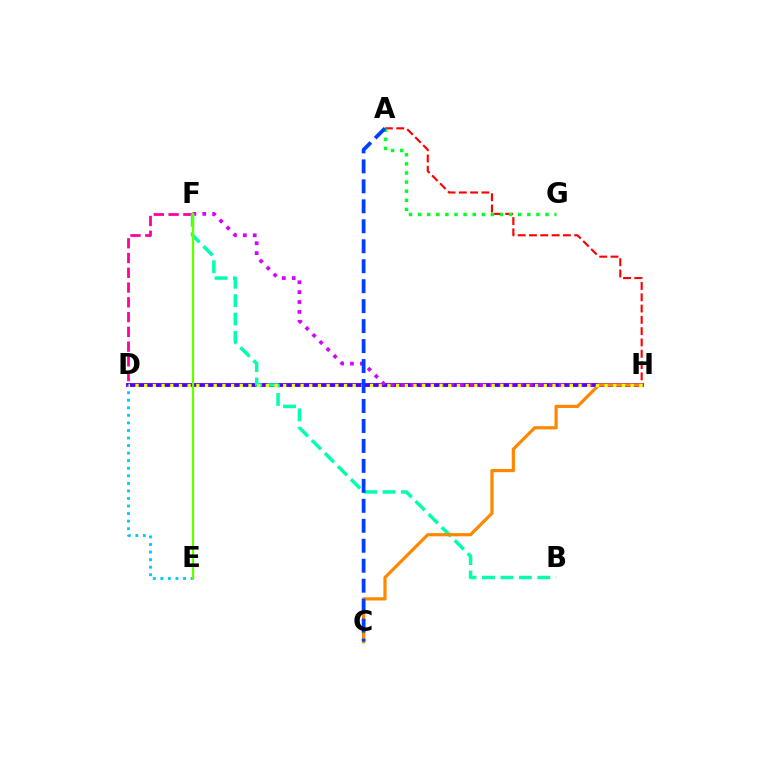{('D', 'H'): [{'color': '#4f00ff', 'line_style': 'solid', 'thickness': 2.76}, {'color': '#eeff00', 'line_style': 'dotted', 'thickness': 2.36}], ('D', 'F'): [{'color': '#ff00a0', 'line_style': 'dashed', 'thickness': 2.01}], ('F', 'H'): [{'color': '#d600ff', 'line_style': 'dotted', 'thickness': 2.69}], ('B', 'F'): [{'color': '#00ffaf', 'line_style': 'dashed', 'thickness': 2.5}], ('A', 'H'): [{'color': '#ff0000', 'line_style': 'dashed', 'thickness': 1.53}], ('A', 'G'): [{'color': '#00ff27', 'line_style': 'dotted', 'thickness': 2.47}], ('D', 'E'): [{'color': '#00c7ff', 'line_style': 'dotted', 'thickness': 2.05}], ('C', 'H'): [{'color': '#ff8800', 'line_style': 'solid', 'thickness': 2.31}], ('A', 'C'): [{'color': '#003fff', 'line_style': 'dashed', 'thickness': 2.71}], ('E', 'F'): [{'color': '#66ff00', 'line_style': 'solid', 'thickness': 1.66}]}